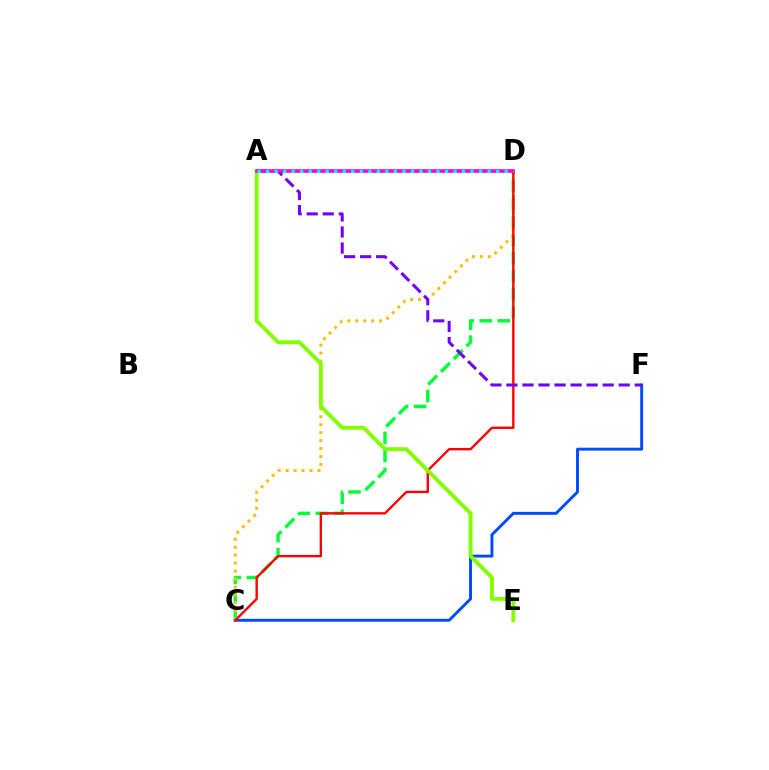{('C', 'D'): [{'color': '#00ff39', 'line_style': 'dashed', 'thickness': 2.45}, {'color': '#ffbd00', 'line_style': 'dotted', 'thickness': 2.16}, {'color': '#ff0000', 'line_style': 'solid', 'thickness': 1.71}], ('C', 'F'): [{'color': '#004bff', 'line_style': 'solid', 'thickness': 2.1}], ('A', 'E'): [{'color': '#84ff00', 'line_style': 'solid', 'thickness': 2.81}], ('A', 'F'): [{'color': '#7200ff', 'line_style': 'dashed', 'thickness': 2.18}], ('A', 'D'): [{'color': '#ff00cf', 'line_style': 'solid', 'thickness': 2.58}, {'color': '#00fff6', 'line_style': 'dotted', 'thickness': 2.31}]}